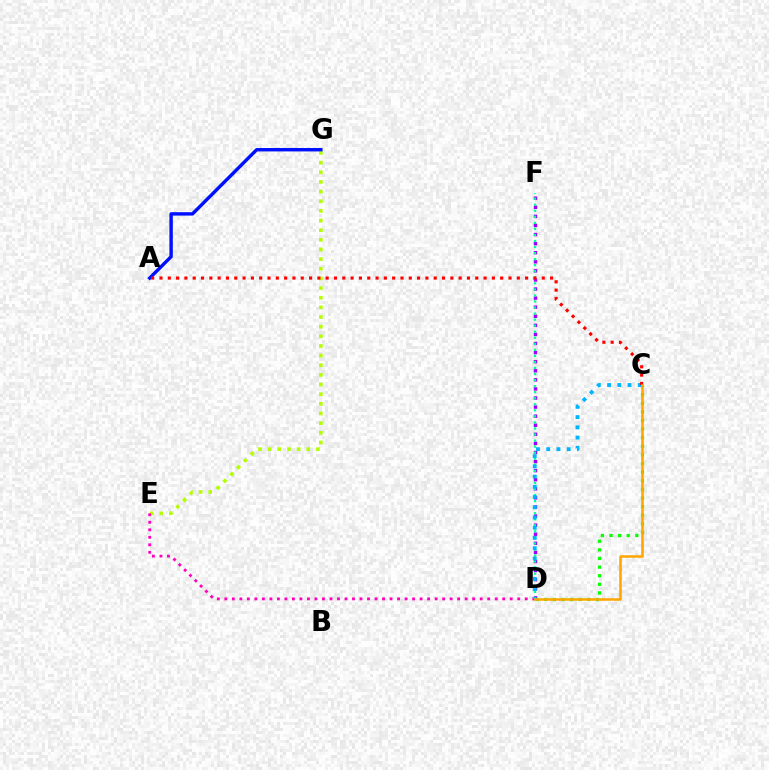{('C', 'D'): [{'color': '#08ff00', 'line_style': 'dotted', 'thickness': 2.34}, {'color': '#00b5ff', 'line_style': 'dotted', 'thickness': 2.78}, {'color': '#ffa500', 'line_style': 'solid', 'thickness': 1.81}], ('D', 'F'): [{'color': '#9b00ff', 'line_style': 'dotted', 'thickness': 2.47}, {'color': '#00ff9d', 'line_style': 'dotted', 'thickness': 1.64}], ('E', 'G'): [{'color': '#b3ff00', 'line_style': 'dotted', 'thickness': 2.62}], ('A', 'G'): [{'color': '#0010ff', 'line_style': 'solid', 'thickness': 2.45}], ('D', 'E'): [{'color': '#ff00bd', 'line_style': 'dotted', 'thickness': 2.04}], ('A', 'C'): [{'color': '#ff0000', 'line_style': 'dotted', 'thickness': 2.26}]}